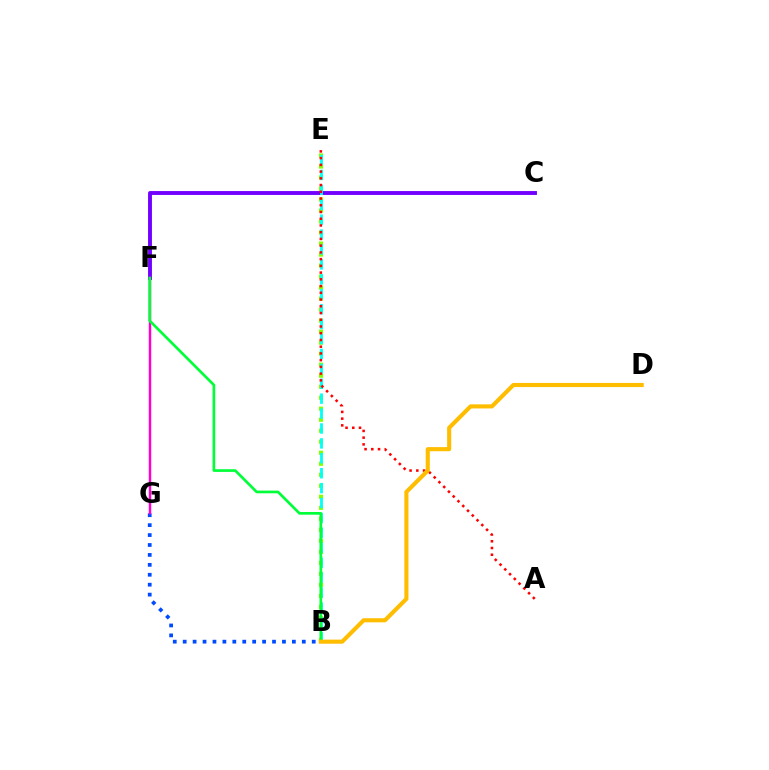{('B', 'G'): [{'color': '#004bff', 'line_style': 'dotted', 'thickness': 2.7}], ('B', 'E'): [{'color': '#84ff00', 'line_style': 'dotted', 'thickness': 2.99}, {'color': '#00fff6', 'line_style': 'dashed', 'thickness': 2.03}], ('C', 'F'): [{'color': '#7200ff', 'line_style': 'solid', 'thickness': 2.8}], ('F', 'G'): [{'color': '#ff00cf', 'line_style': 'solid', 'thickness': 1.77}], ('A', 'E'): [{'color': '#ff0000', 'line_style': 'dotted', 'thickness': 1.83}], ('B', 'F'): [{'color': '#00ff39', 'line_style': 'solid', 'thickness': 1.94}], ('B', 'D'): [{'color': '#ffbd00', 'line_style': 'solid', 'thickness': 2.95}]}